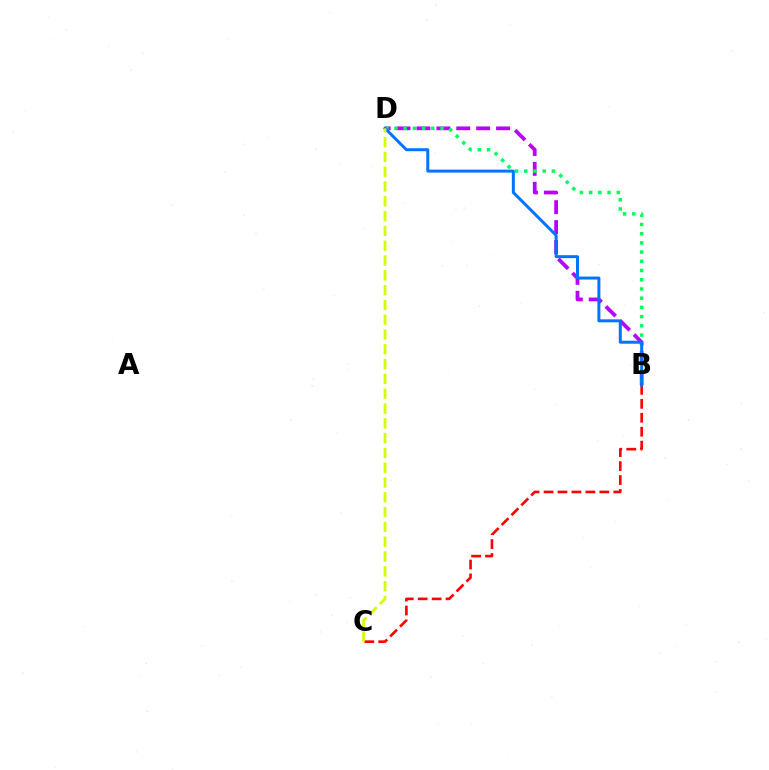{('B', 'D'): [{'color': '#b900ff', 'line_style': 'dashed', 'thickness': 2.7}, {'color': '#00ff5c', 'line_style': 'dotted', 'thickness': 2.5}, {'color': '#0074ff', 'line_style': 'solid', 'thickness': 2.15}], ('B', 'C'): [{'color': '#ff0000', 'line_style': 'dashed', 'thickness': 1.89}], ('C', 'D'): [{'color': '#d1ff00', 'line_style': 'dashed', 'thickness': 2.01}]}